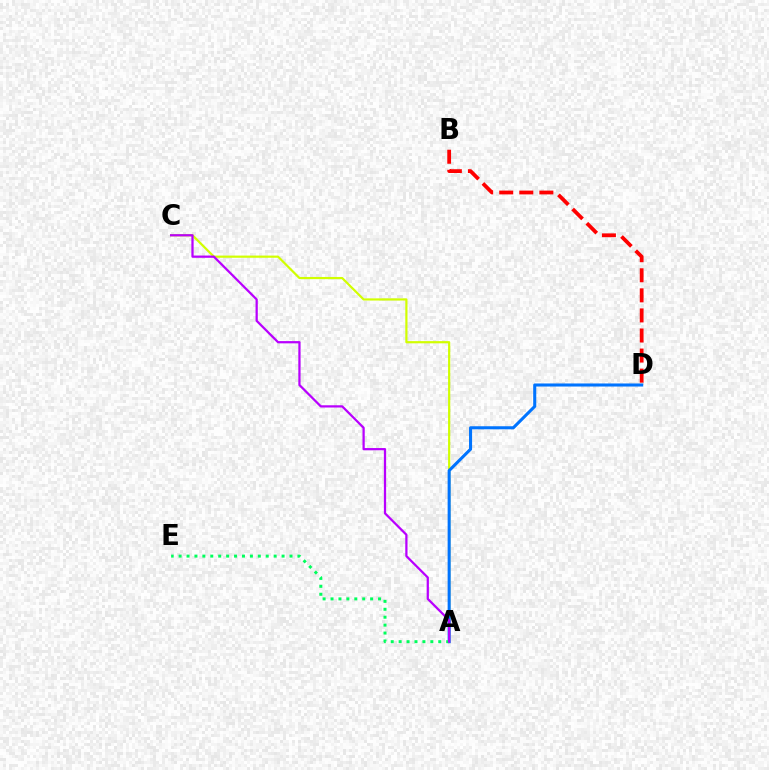{('B', 'D'): [{'color': '#ff0000', 'line_style': 'dashed', 'thickness': 2.73}], ('A', 'C'): [{'color': '#d1ff00', 'line_style': 'solid', 'thickness': 1.58}, {'color': '#b900ff', 'line_style': 'solid', 'thickness': 1.62}], ('A', 'D'): [{'color': '#0074ff', 'line_style': 'solid', 'thickness': 2.21}], ('A', 'E'): [{'color': '#00ff5c', 'line_style': 'dotted', 'thickness': 2.15}]}